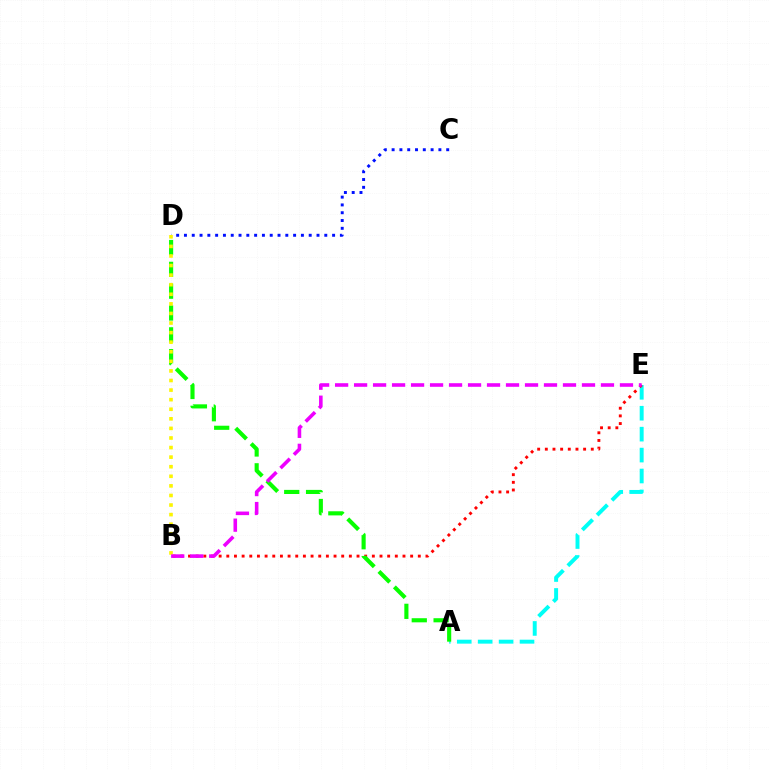{('A', 'E'): [{'color': '#00fff6', 'line_style': 'dashed', 'thickness': 2.84}], ('B', 'E'): [{'color': '#ff0000', 'line_style': 'dotted', 'thickness': 2.08}, {'color': '#ee00ff', 'line_style': 'dashed', 'thickness': 2.58}], ('C', 'D'): [{'color': '#0010ff', 'line_style': 'dotted', 'thickness': 2.12}], ('A', 'D'): [{'color': '#08ff00', 'line_style': 'dashed', 'thickness': 2.97}], ('B', 'D'): [{'color': '#fcf500', 'line_style': 'dotted', 'thickness': 2.6}]}